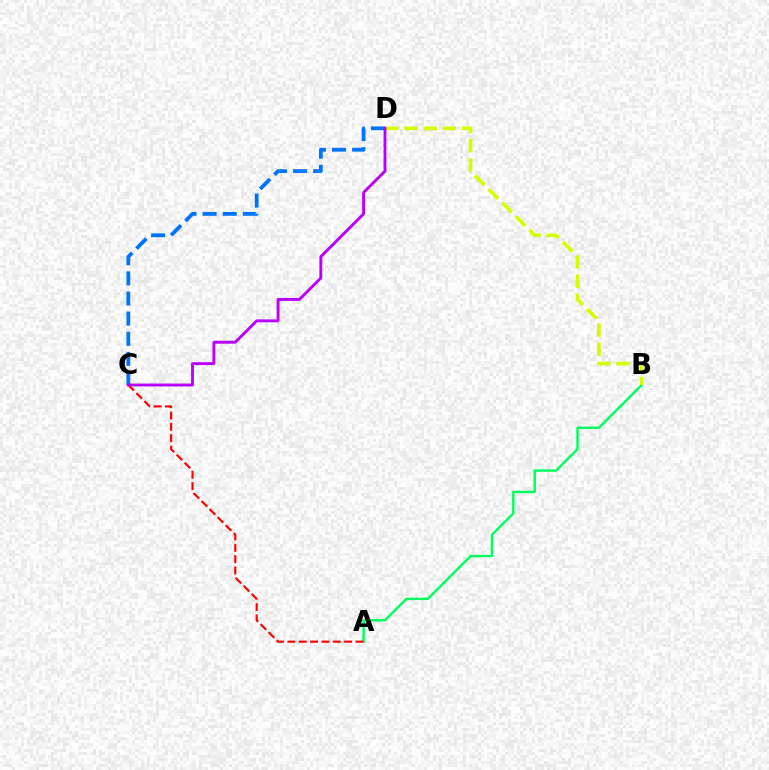{('A', 'B'): [{'color': '#00ff5c', 'line_style': 'solid', 'thickness': 1.73}], ('A', 'C'): [{'color': '#ff0000', 'line_style': 'dashed', 'thickness': 1.54}], ('B', 'D'): [{'color': '#d1ff00', 'line_style': 'dashed', 'thickness': 2.61}], ('C', 'D'): [{'color': '#0074ff', 'line_style': 'dashed', 'thickness': 2.73}, {'color': '#b900ff', 'line_style': 'solid', 'thickness': 2.08}]}